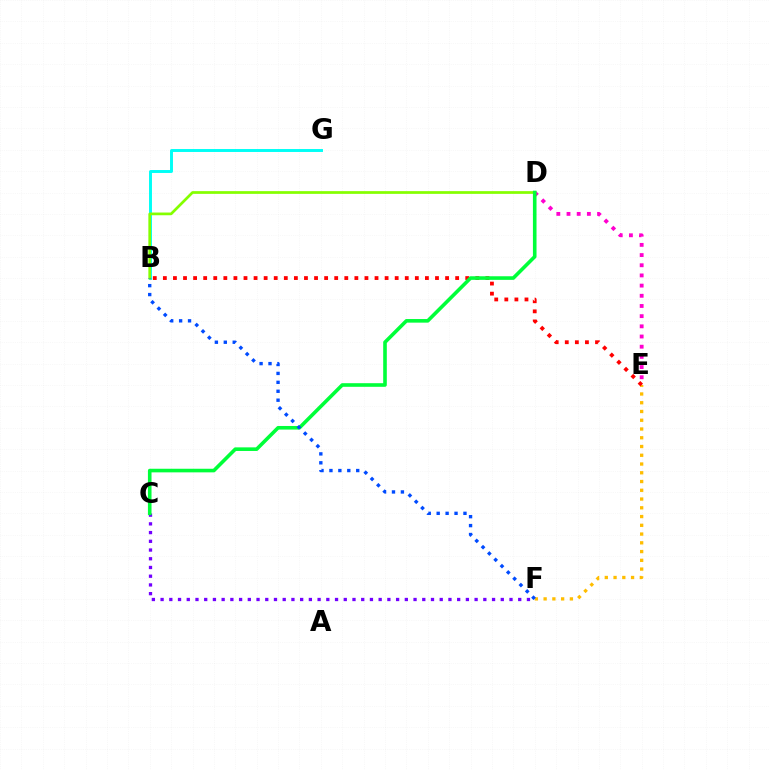{('E', 'F'): [{'color': '#ffbd00', 'line_style': 'dotted', 'thickness': 2.38}], ('B', 'E'): [{'color': '#ff0000', 'line_style': 'dotted', 'thickness': 2.74}], ('B', 'G'): [{'color': '#00fff6', 'line_style': 'solid', 'thickness': 2.11}], ('C', 'F'): [{'color': '#7200ff', 'line_style': 'dotted', 'thickness': 2.37}], ('B', 'D'): [{'color': '#84ff00', 'line_style': 'solid', 'thickness': 1.96}], ('D', 'E'): [{'color': '#ff00cf', 'line_style': 'dotted', 'thickness': 2.77}], ('C', 'D'): [{'color': '#00ff39', 'line_style': 'solid', 'thickness': 2.6}], ('B', 'F'): [{'color': '#004bff', 'line_style': 'dotted', 'thickness': 2.43}]}